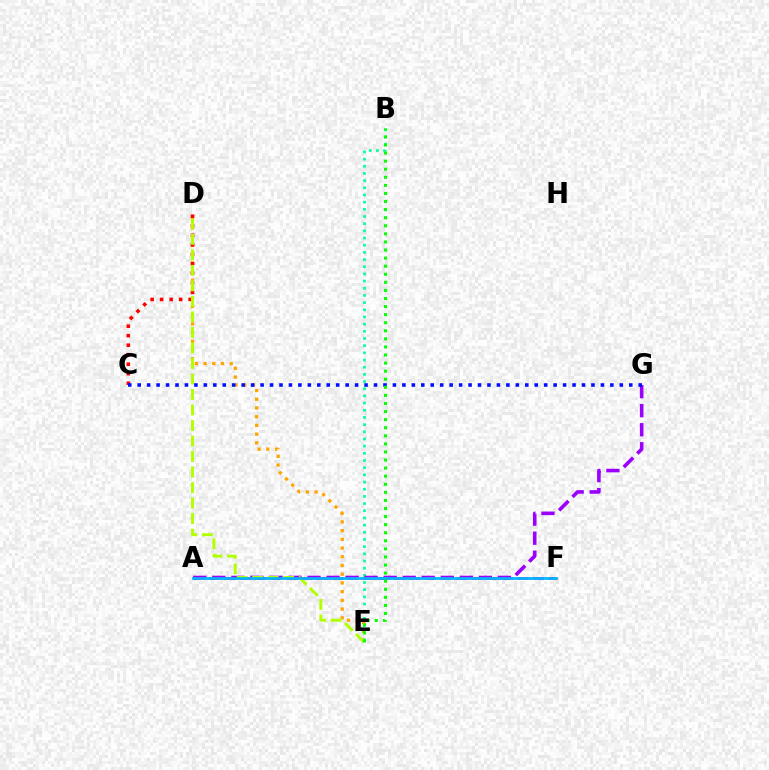{('D', 'E'): [{'color': '#ffa500', 'line_style': 'dotted', 'thickness': 2.37}, {'color': '#b3ff00', 'line_style': 'dashed', 'thickness': 2.11}], ('B', 'E'): [{'color': '#00ff9d', 'line_style': 'dotted', 'thickness': 1.95}, {'color': '#08ff00', 'line_style': 'dotted', 'thickness': 2.19}], ('A', 'G'): [{'color': '#9b00ff', 'line_style': 'dashed', 'thickness': 2.59}], ('A', 'F'): [{'color': '#ff00bd', 'line_style': 'dashed', 'thickness': 2.1}, {'color': '#00b5ff', 'line_style': 'solid', 'thickness': 1.96}], ('C', 'D'): [{'color': '#ff0000', 'line_style': 'dotted', 'thickness': 2.58}], ('C', 'G'): [{'color': '#0010ff', 'line_style': 'dotted', 'thickness': 2.57}]}